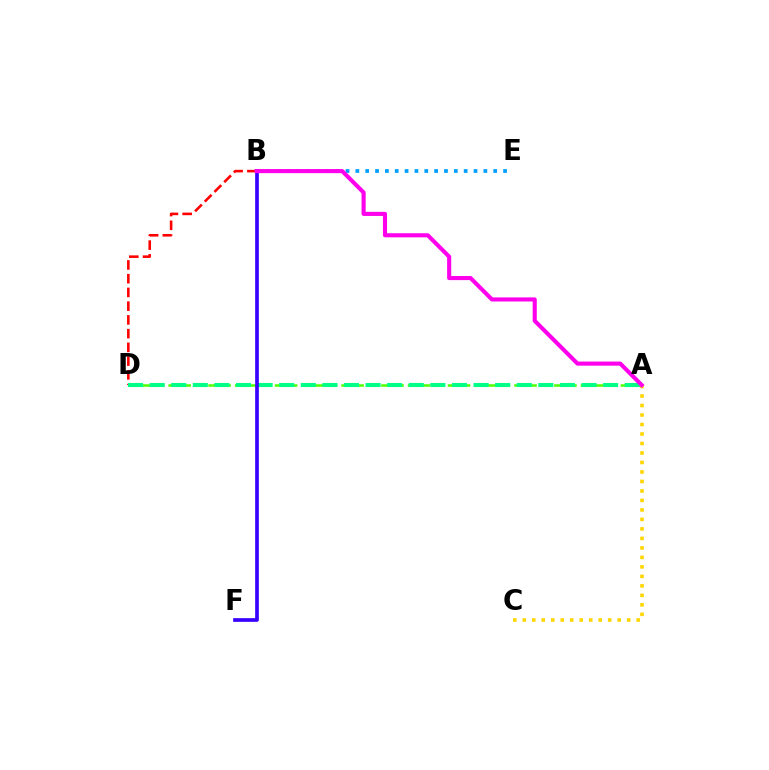{('B', 'D'): [{'color': '#ff0000', 'line_style': 'dashed', 'thickness': 1.87}], ('A', 'D'): [{'color': '#4fff00', 'line_style': 'dashed', 'thickness': 1.81}, {'color': '#00ff86', 'line_style': 'dashed', 'thickness': 2.93}], ('A', 'C'): [{'color': '#ffd500', 'line_style': 'dotted', 'thickness': 2.58}], ('B', 'E'): [{'color': '#009eff', 'line_style': 'dotted', 'thickness': 2.68}], ('B', 'F'): [{'color': '#3700ff', 'line_style': 'solid', 'thickness': 2.65}], ('A', 'B'): [{'color': '#ff00ed', 'line_style': 'solid', 'thickness': 2.95}]}